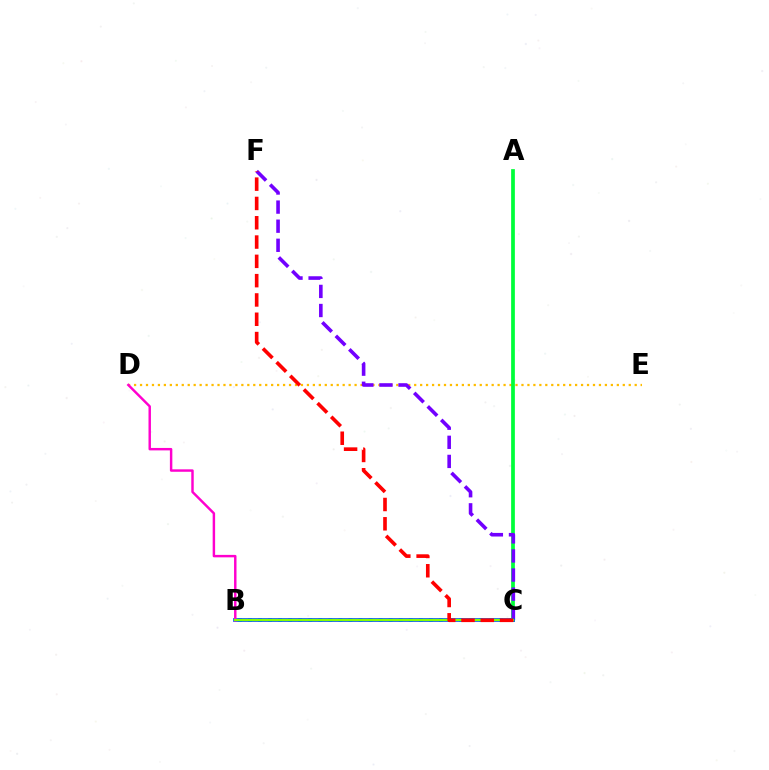{('D', 'E'): [{'color': '#ffbd00', 'line_style': 'dotted', 'thickness': 1.62}], ('A', 'C'): [{'color': '#00ff39', 'line_style': 'solid', 'thickness': 2.69}], ('B', 'C'): [{'color': '#00fff6', 'line_style': 'dotted', 'thickness': 2.73}, {'color': '#004bff', 'line_style': 'solid', 'thickness': 2.67}, {'color': '#84ff00', 'line_style': 'solid', 'thickness': 1.63}], ('C', 'F'): [{'color': '#7200ff', 'line_style': 'dashed', 'thickness': 2.59}, {'color': '#ff0000', 'line_style': 'dashed', 'thickness': 2.62}], ('B', 'D'): [{'color': '#ff00cf', 'line_style': 'solid', 'thickness': 1.76}]}